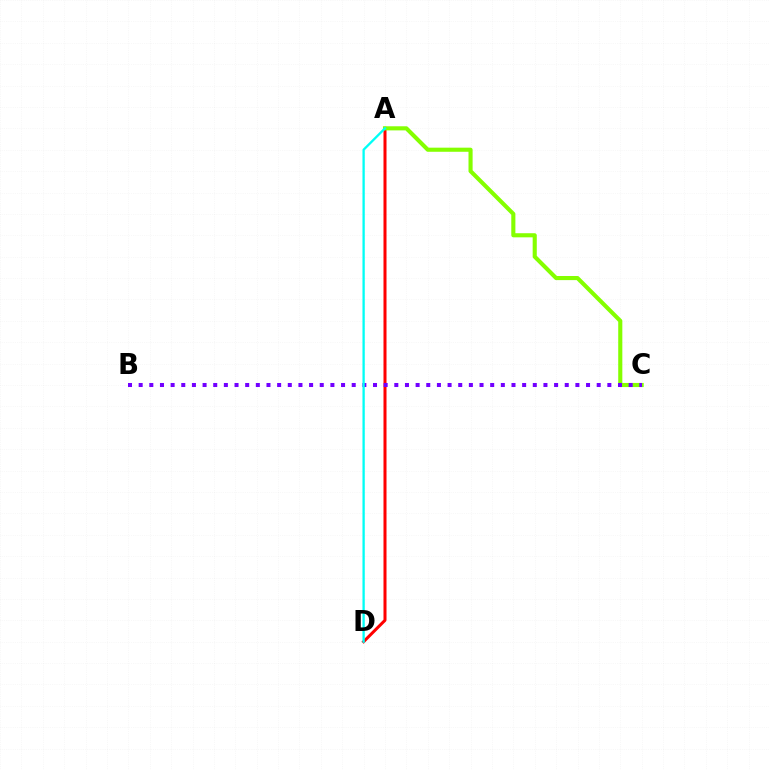{('A', 'D'): [{'color': '#ff0000', 'line_style': 'solid', 'thickness': 2.17}, {'color': '#00fff6', 'line_style': 'solid', 'thickness': 1.66}], ('A', 'C'): [{'color': '#84ff00', 'line_style': 'solid', 'thickness': 2.96}], ('B', 'C'): [{'color': '#7200ff', 'line_style': 'dotted', 'thickness': 2.89}]}